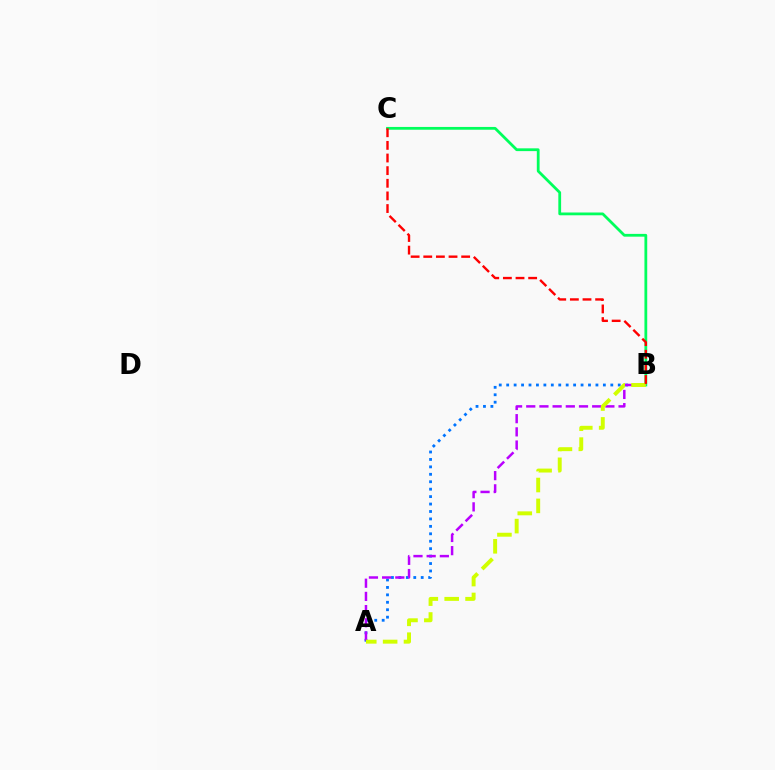{('A', 'B'): [{'color': '#0074ff', 'line_style': 'dotted', 'thickness': 2.02}, {'color': '#b900ff', 'line_style': 'dashed', 'thickness': 1.79}, {'color': '#d1ff00', 'line_style': 'dashed', 'thickness': 2.83}], ('B', 'C'): [{'color': '#00ff5c', 'line_style': 'solid', 'thickness': 2.0}, {'color': '#ff0000', 'line_style': 'dashed', 'thickness': 1.72}]}